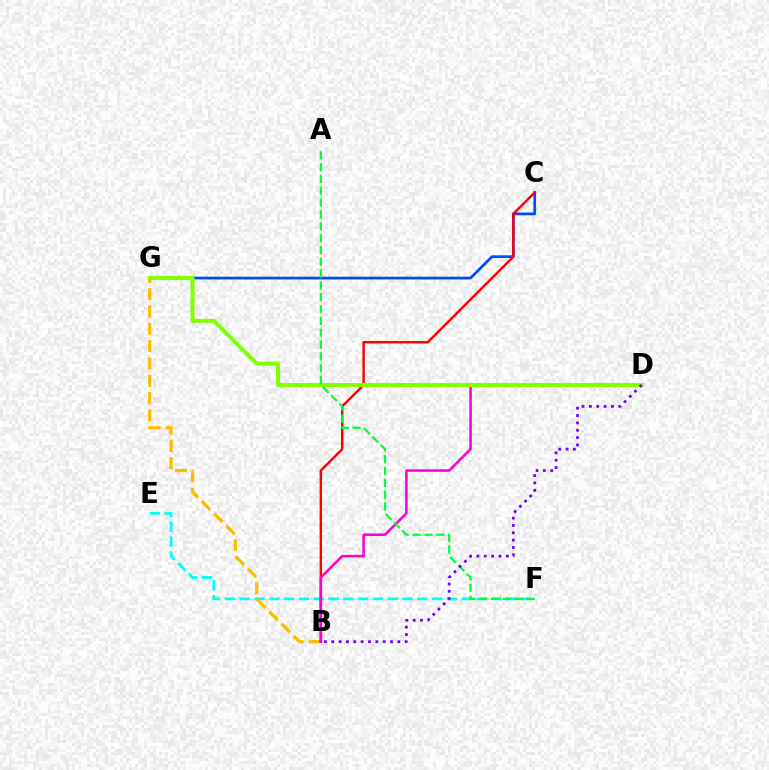{('E', 'F'): [{'color': '#00fff6', 'line_style': 'dashed', 'thickness': 2.01}], ('C', 'G'): [{'color': '#004bff', 'line_style': 'solid', 'thickness': 1.97}], ('B', 'G'): [{'color': '#ffbd00', 'line_style': 'dashed', 'thickness': 2.35}], ('B', 'C'): [{'color': '#ff0000', 'line_style': 'solid', 'thickness': 1.74}], ('B', 'D'): [{'color': '#ff00cf', 'line_style': 'solid', 'thickness': 1.84}, {'color': '#7200ff', 'line_style': 'dotted', 'thickness': 2.0}], ('D', 'G'): [{'color': '#84ff00', 'line_style': 'solid', 'thickness': 2.9}], ('A', 'F'): [{'color': '#00ff39', 'line_style': 'dashed', 'thickness': 1.61}]}